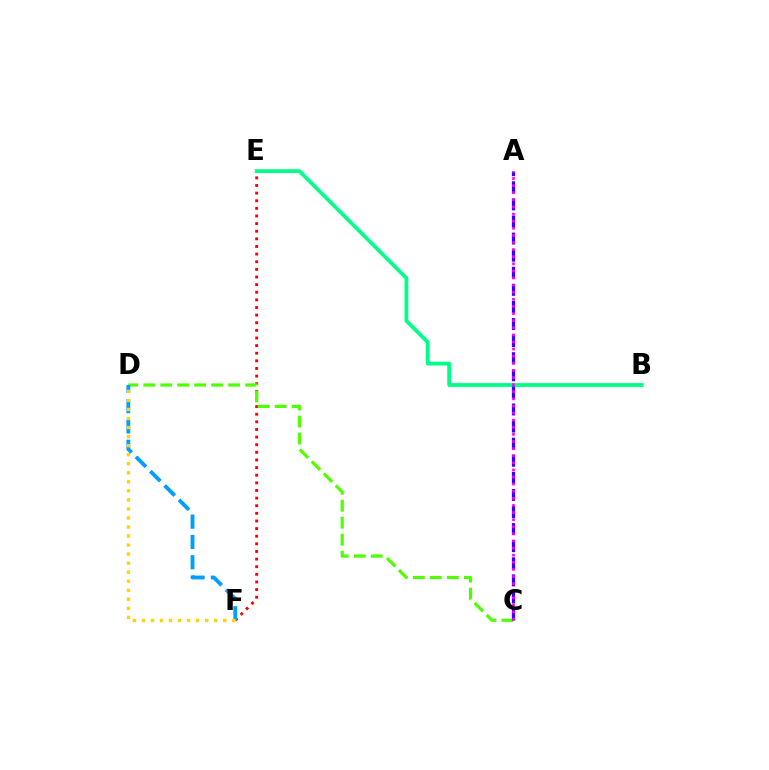{('E', 'F'): [{'color': '#ff0000', 'line_style': 'dotted', 'thickness': 2.07}], ('B', 'E'): [{'color': '#00ff86', 'line_style': 'solid', 'thickness': 2.72}], ('C', 'D'): [{'color': '#4fff00', 'line_style': 'dashed', 'thickness': 2.31}], ('D', 'F'): [{'color': '#009eff', 'line_style': 'dashed', 'thickness': 2.76}, {'color': '#ffd500', 'line_style': 'dotted', 'thickness': 2.46}], ('A', 'C'): [{'color': '#3700ff', 'line_style': 'dashed', 'thickness': 2.32}, {'color': '#ff00ed', 'line_style': 'dotted', 'thickness': 1.93}]}